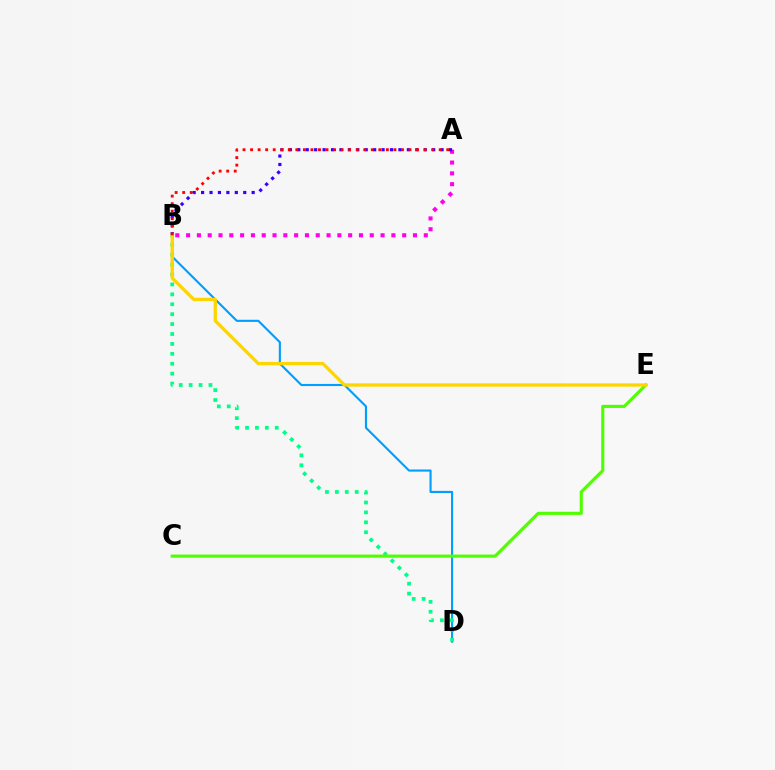{('B', 'D'): [{'color': '#009eff', 'line_style': 'solid', 'thickness': 1.53}, {'color': '#00ff86', 'line_style': 'dotted', 'thickness': 2.69}], ('A', 'B'): [{'color': '#ff00ed', 'line_style': 'dotted', 'thickness': 2.94}, {'color': '#3700ff', 'line_style': 'dotted', 'thickness': 2.29}, {'color': '#ff0000', 'line_style': 'dotted', 'thickness': 2.05}], ('C', 'E'): [{'color': '#4fff00', 'line_style': 'solid', 'thickness': 2.25}], ('B', 'E'): [{'color': '#ffd500', 'line_style': 'solid', 'thickness': 2.38}]}